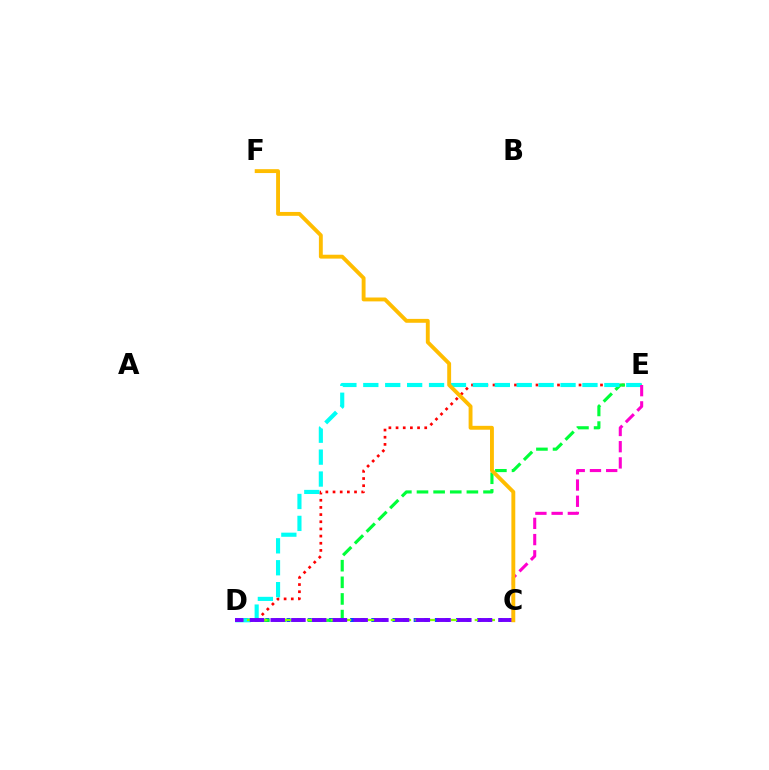{('D', 'E'): [{'color': '#ff0000', 'line_style': 'dotted', 'thickness': 1.95}, {'color': '#00ff39', 'line_style': 'dashed', 'thickness': 2.26}, {'color': '#00fff6', 'line_style': 'dashed', 'thickness': 2.98}], ('C', 'D'): [{'color': '#004bff', 'line_style': 'dotted', 'thickness': 2.88}, {'color': '#84ff00', 'line_style': 'dashed', 'thickness': 1.63}, {'color': '#7200ff', 'line_style': 'dashed', 'thickness': 2.82}], ('C', 'E'): [{'color': '#ff00cf', 'line_style': 'dashed', 'thickness': 2.2}], ('C', 'F'): [{'color': '#ffbd00', 'line_style': 'solid', 'thickness': 2.8}]}